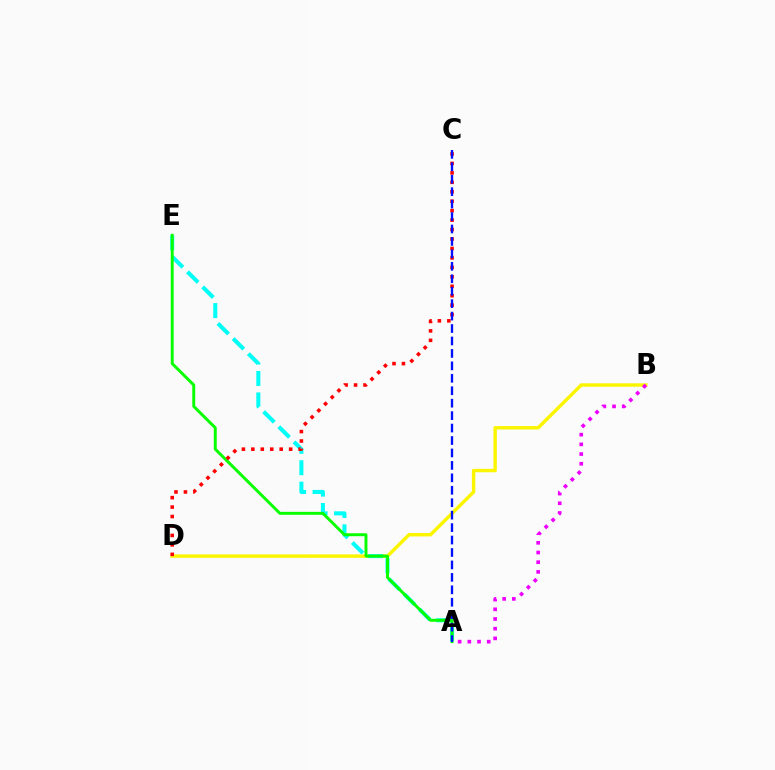{('B', 'D'): [{'color': '#fcf500', 'line_style': 'solid', 'thickness': 2.46}], ('A', 'E'): [{'color': '#00fff6', 'line_style': 'dashed', 'thickness': 2.91}, {'color': '#08ff00', 'line_style': 'solid', 'thickness': 2.12}], ('C', 'D'): [{'color': '#ff0000', 'line_style': 'dotted', 'thickness': 2.57}], ('A', 'C'): [{'color': '#0010ff', 'line_style': 'dashed', 'thickness': 1.69}], ('A', 'B'): [{'color': '#ee00ff', 'line_style': 'dotted', 'thickness': 2.63}]}